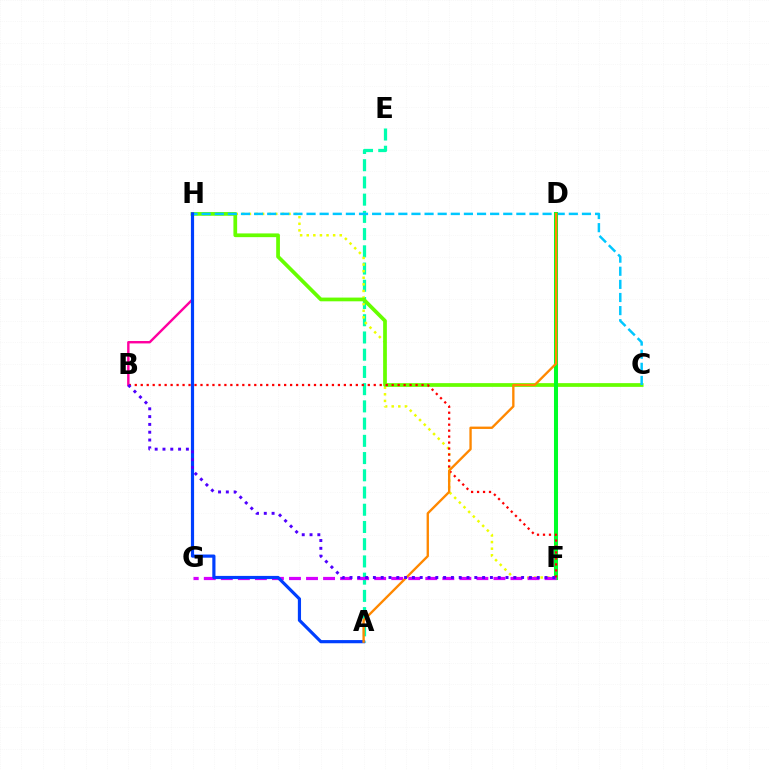{('A', 'E'): [{'color': '#00ffaf', 'line_style': 'dashed', 'thickness': 2.34}], ('F', 'H'): [{'color': '#eeff00', 'line_style': 'dotted', 'thickness': 1.79}], ('C', 'H'): [{'color': '#66ff00', 'line_style': 'solid', 'thickness': 2.69}, {'color': '#00c7ff', 'line_style': 'dashed', 'thickness': 1.78}], ('D', 'F'): [{'color': '#00ff27', 'line_style': 'solid', 'thickness': 2.9}], ('F', 'G'): [{'color': '#d600ff', 'line_style': 'dashed', 'thickness': 2.31}], ('B', 'F'): [{'color': '#ff0000', 'line_style': 'dotted', 'thickness': 1.62}, {'color': '#4f00ff', 'line_style': 'dotted', 'thickness': 2.12}], ('B', 'H'): [{'color': '#ff00a0', 'line_style': 'solid', 'thickness': 1.73}], ('A', 'H'): [{'color': '#003fff', 'line_style': 'solid', 'thickness': 2.29}], ('A', 'D'): [{'color': '#ff8800', 'line_style': 'solid', 'thickness': 1.69}]}